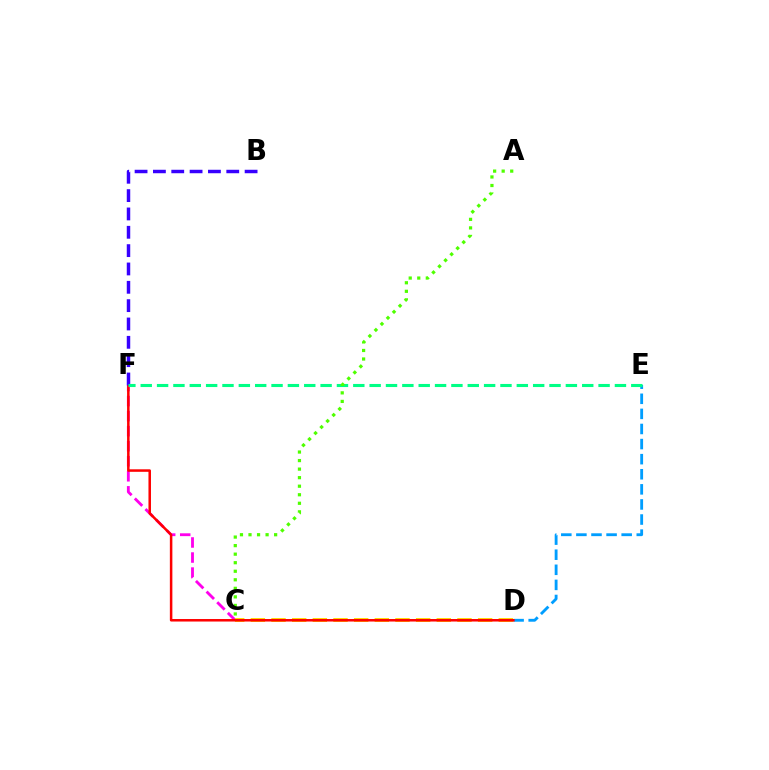{('D', 'E'): [{'color': '#009eff', 'line_style': 'dashed', 'thickness': 2.05}], ('C', 'F'): [{'color': '#ff00ed', 'line_style': 'dashed', 'thickness': 2.04}], ('C', 'D'): [{'color': '#ffd500', 'line_style': 'dashed', 'thickness': 2.81}], ('D', 'F'): [{'color': '#ff0000', 'line_style': 'solid', 'thickness': 1.81}], ('B', 'F'): [{'color': '#3700ff', 'line_style': 'dashed', 'thickness': 2.49}], ('E', 'F'): [{'color': '#00ff86', 'line_style': 'dashed', 'thickness': 2.22}], ('A', 'C'): [{'color': '#4fff00', 'line_style': 'dotted', 'thickness': 2.32}]}